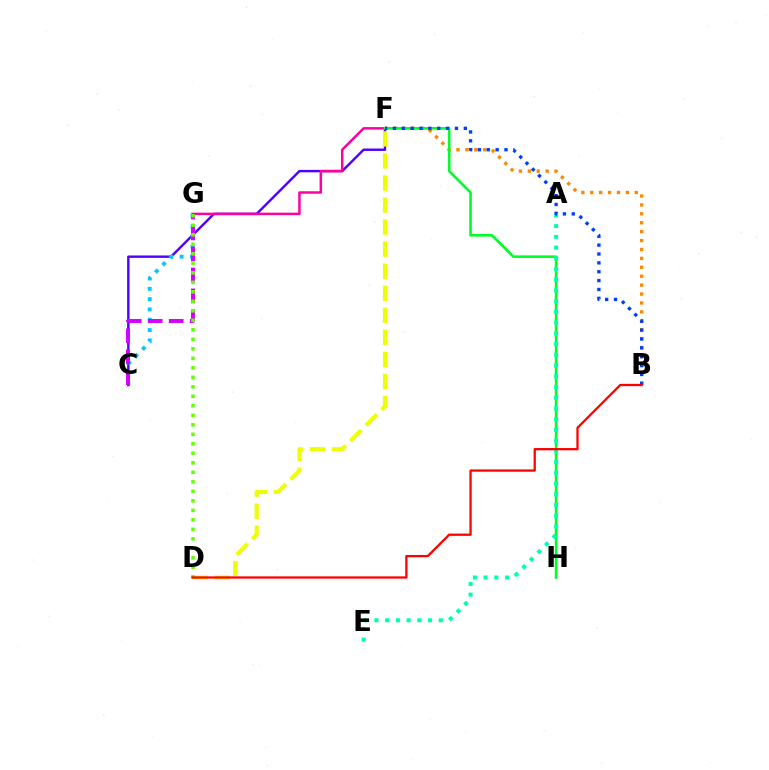{('C', 'F'): [{'color': '#4f00ff', 'line_style': 'solid', 'thickness': 1.74}], ('D', 'F'): [{'color': '#eeff00', 'line_style': 'dashed', 'thickness': 3.0}], ('B', 'F'): [{'color': '#ff8800', 'line_style': 'dotted', 'thickness': 2.42}, {'color': '#003fff', 'line_style': 'dotted', 'thickness': 2.41}], ('F', 'G'): [{'color': '#ff00a0', 'line_style': 'solid', 'thickness': 1.8}], ('F', 'H'): [{'color': '#00ff27', 'line_style': 'solid', 'thickness': 1.91}], ('C', 'G'): [{'color': '#00c7ff', 'line_style': 'dotted', 'thickness': 2.8}, {'color': '#d600ff', 'line_style': 'dashed', 'thickness': 2.85}], ('D', 'G'): [{'color': '#66ff00', 'line_style': 'dotted', 'thickness': 2.58}], ('A', 'E'): [{'color': '#00ffaf', 'line_style': 'dotted', 'thickness': 2.91}], ('B', 'D'): [{'color': '#ff0000', 'line_style': 'solid', 'thickness': 1.64}]}